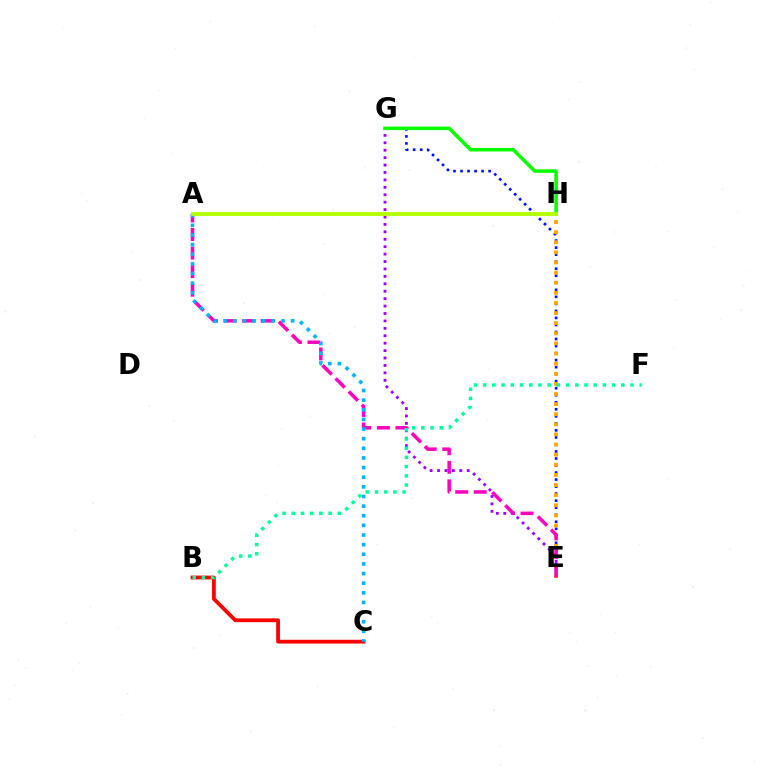{('E', 'G'): [{'color': '#0010ff', 'line_style': 'dotted', 'thickness': 1.91}, {'color': '#9b00ff', 'line_style': 'dotted', 'thickness': 2.02}], ('E', 'H'): [{'color': '#ffa500', 'line_style': 'dotted', 'thickness': 2.75}], ('B', 'C'): [{'color': '#ff0000', 'line_style': 'solid', 'thickness': 2.72}], ('G', 'H'): [{'color': '#08ff00', 'line_style': 'solid', 'thickness': 2.54}], ('A', 'E'): [{'color': '#ff00bd', 'line_style': 'dashed', 'thickness': 2.52}], ('B', 'F'): [{'color': '#00ff9d', 'line_style': 'dotted', 'thickness': 2.5}], ('A', 'C'): [{'color': '#00b5ff', 'line_style': 'dotted', 'thickness': 2.62}], ('A', 'H'): [{'color': '#b3ff00', 'line_style': 'solid', 'thickness': 2.75}]}